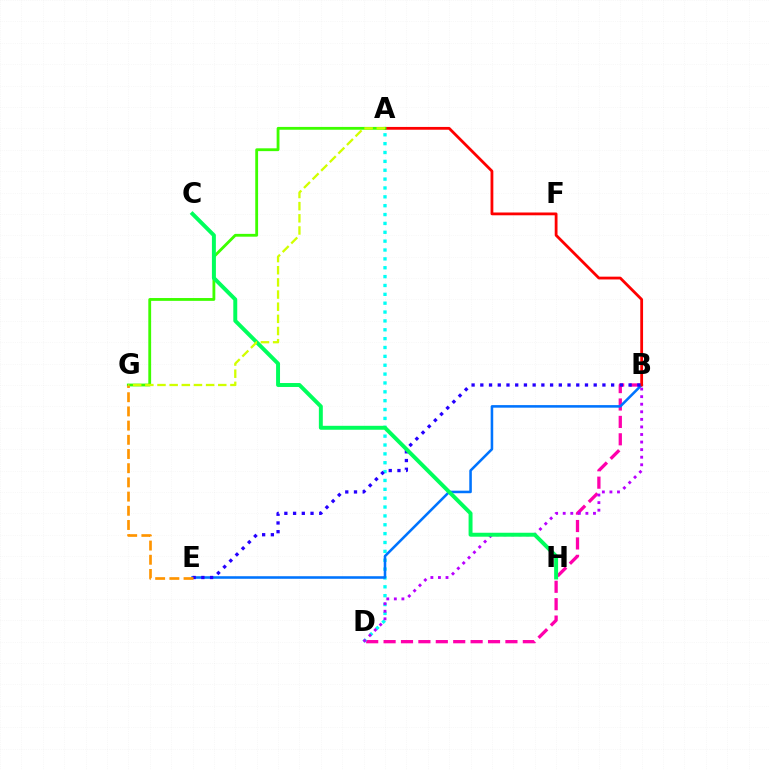{('B', 'D'): [{'color': '#ff00ac', 'line_style': 'dashed', 'thickness': 2.36}, {'color': '#b900ff', 'line_style': 'dotted', 'thickness': 2.06}], ('A', 'D'): [{'color': '#00fff6', 'line_style': 'dotted', 'thickness': 2.41}], ('B', 'E'): [{'color': '#0074ff', 'line_style': 'solid', 'thickness': 1.85}, {'color': '#2500ff', 'line_style': 'dotted', 'thickness': 2.37}], ('A', 'B'): [{'color': '#ff0000', 'line_style': 'solid', 'thickness': 2.01}], ('A', 'G'): [{'color': '#3dff00', 'line_style': 'solid', 'thickness': 2.03}, {'color': '#d1ff00', 'line_style': 'dashed', 'thickness': 1.65}], ('E', 'G'): [{'color': '#ff9400', 'line_style': 'dashed', 'thickness': 1.93}], ('C', 'H'): [{'color': '#00ff5c', 'line_style': 'solid', 'thickness': 2.84}]}